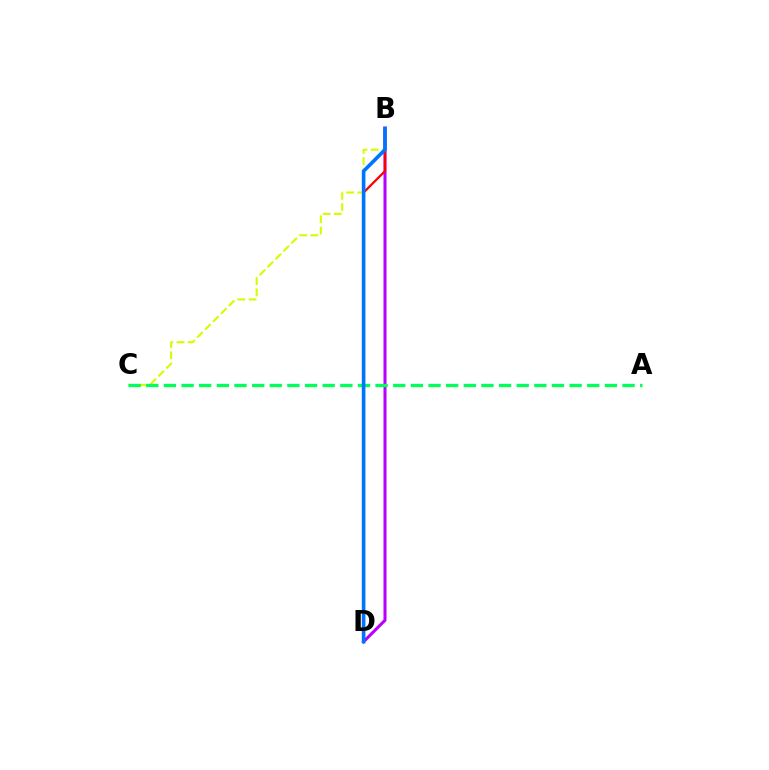{('B', 'D'): [{'color': '#b900ff', 'line_style': 'solid', 'thickness': 2.2}, {'color': '#ff0000', 'line_style': 'solid', 'thickness': 1.63}, {'color': '#0074ff', 'line_style': 'solid', 'thickness': 2.61}], ('B', 'C'): [{'color': '#d1ff00', 'line_style': 'dashed', 'thickness': 1.52}], ('A', 'C'): [{'color': '#00ff5c', 'line_style': 'dashed', 'thickness': 2.4}]}